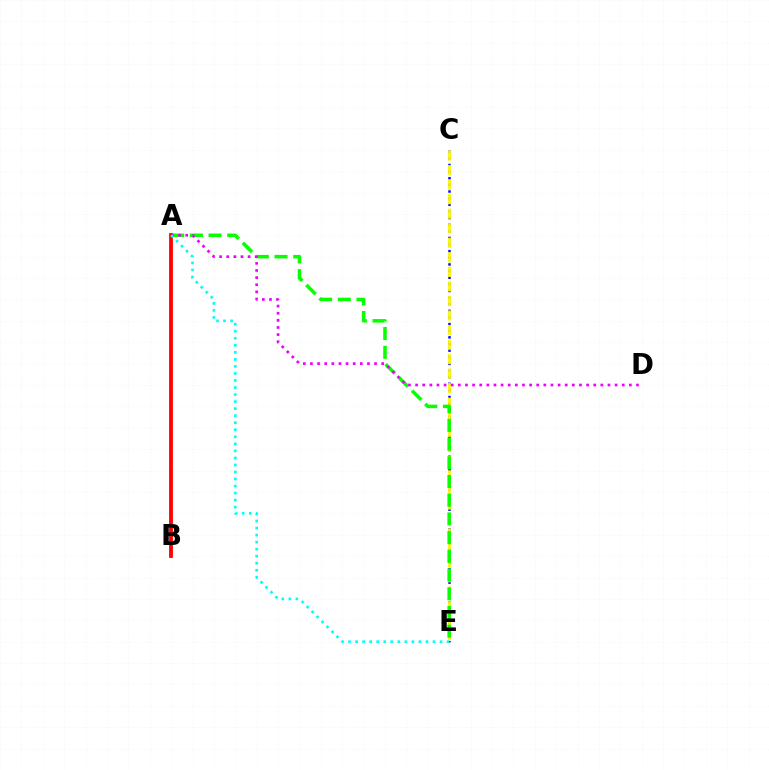{('C', 'E'): [{'color': '#0010ff', 'line_style': 'dotted', 'thickness': 1.8}, {'color': '#fcf500', 'line_style': 'dashed', 'thickness': 1.98}], ('A', 'E'): [{'color': '#08ff00', 'line_style': 'dashed', 'thickness': 2.54}, {'color': '#00fff6', 'line_style': 'dotted', 'thickness': 1.91}], ('A', 'B'): [{'color': '#ff0000', 'line_style': 'solid', 'thickness': 2.73}], ('A', 'D'): [{'color': '#ee00ff', 'line_style': 'dotted', 'thickness': 1.94}]}